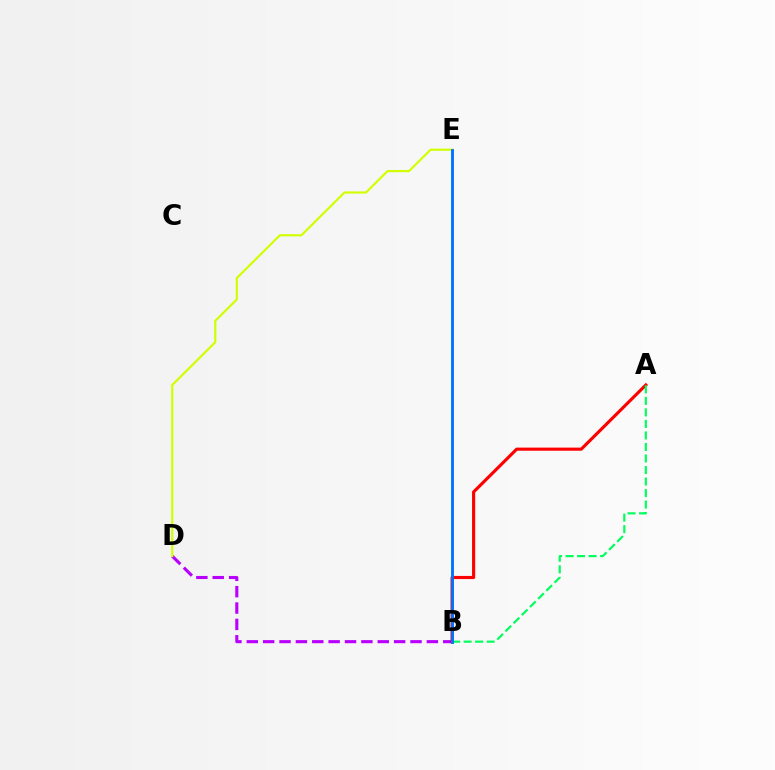{('B', 'D'): [{'color': '#b900ff', 'line_style': 'dashed', 'thickness': 2.22}], ('A', 'B'): [{'color': '#ff0000', 'line_style': 'solid', 'thickness': 2.26}, {'color': '#00ff5c', 'line_style': 'dashed', 'thickness': 1.57}], ('D', 'E'): [{'color': '#d1ff00', 'line_style': 'solid', 'thickness': 1.56}], ('B', 'E'): [{'color': '#0074ff', 'line_style': 'solid', 'thickness': 2.08}]}